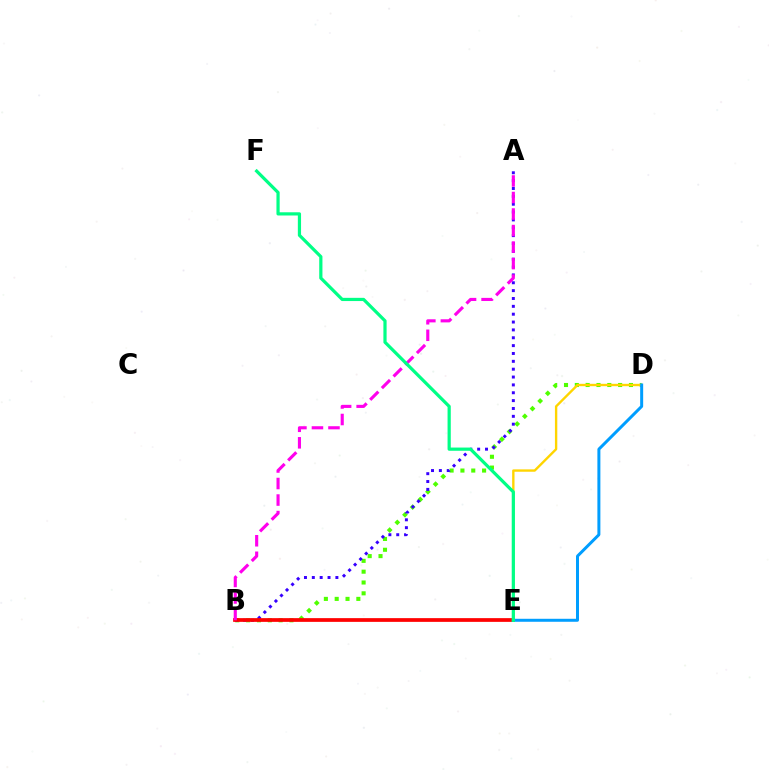{('B', 'D'): [{'color': '#4fff00', 'line_style': 'dotted', 'thickness': 2.94}], ('A', 'B'): [{'color': '#3700ff', 'line_style': 'dotted', 'thickness': 2.13}, {'color': '#ff00ed', 'line_style': 'dashed', 'thickness': 2.24}], ('B', 'E'): [{'color': '#ff0000', 'line_style': 'solid', 'thickness': 2.68}], ('D', 'E'): [{'color': '#ffd500', 'line_style': 'solid', 'thickness': 1.7}, {'color': '#009eff', 'line_style': 'solid', 'thickness': 2.15}], ('E', 'F'): [{'color': '#00ff86', 'line_style': 'solid', 'thickness': 2.31}]}